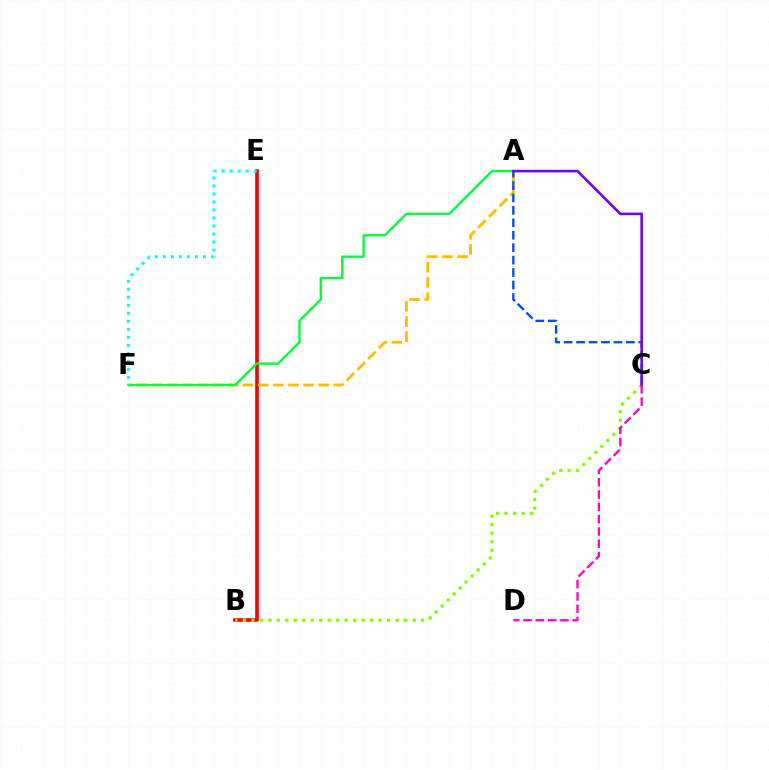{('B', 'E'): [{'color': '#ff0000', 'line_style': 'solid', 'thickness': 2.63}], ('A', 'F'): [{'color': '#ffbd00', 'line_style': 'dashed', 'thickness': 2.06}, {'color': '#00ff39', 'line_style': 'solid', 'thickness': 1.69}], ('A', 'C'): [{'color': '#004bff', 'line_style': 'dashed', 'thickness': 1.69}, {'color': '#7200ff', 'line_style': 'solid', 'thickness': 1.86}], ('B', 'C'): [{'color': '#84ff00', 'line_style': 'dotted', 'thickness': 2.31}], ('E', 'F'): [{'color': '#00fff6', 'line_style': 'dotted', 'thickness': 2.18}], ('C', 'D'): [{'color': '#ff00cf', 'line_style': 'dashed', 'thickness': 1.67}]}